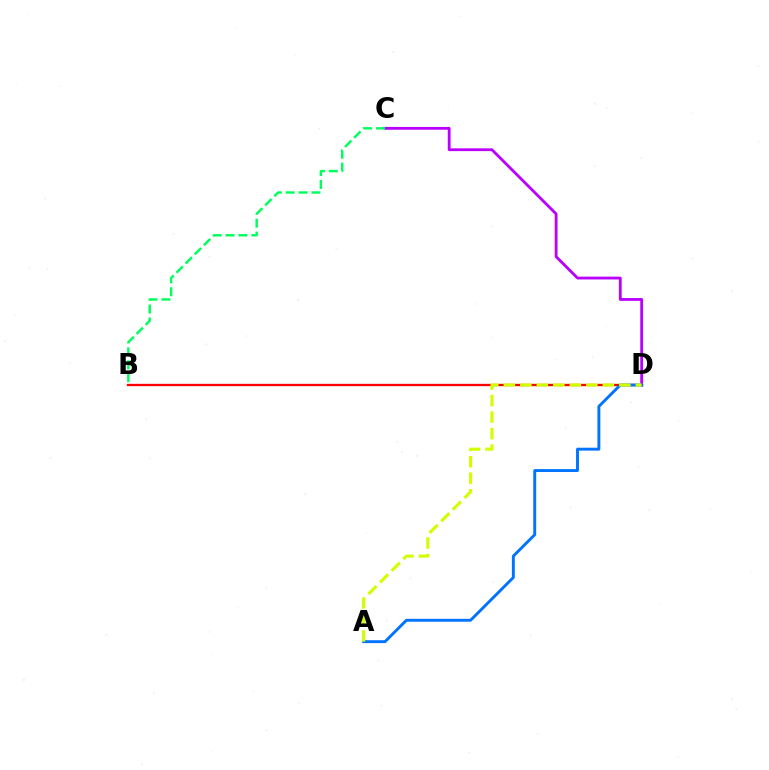{('C', 'D'): [{'color': '#b900ff', 'line_style': 'solid', 'thickness': 2.02}], ('B', 'D'): [{'color': '#ff0000', 'line_style': 'solid', 'thickness': 1.67}], ('A', 'D'): [{'color': '#0074ff', 'line_style': 'solid', 'thickness': 2.1}, {'color': '#d1ff00', 'line_style': 'dashed', 'thickness': 2.24}], ('B', 'C'): [{'color': '#00ff5c', 'line_style': 'dashed', 'thickness': 1.75}]}